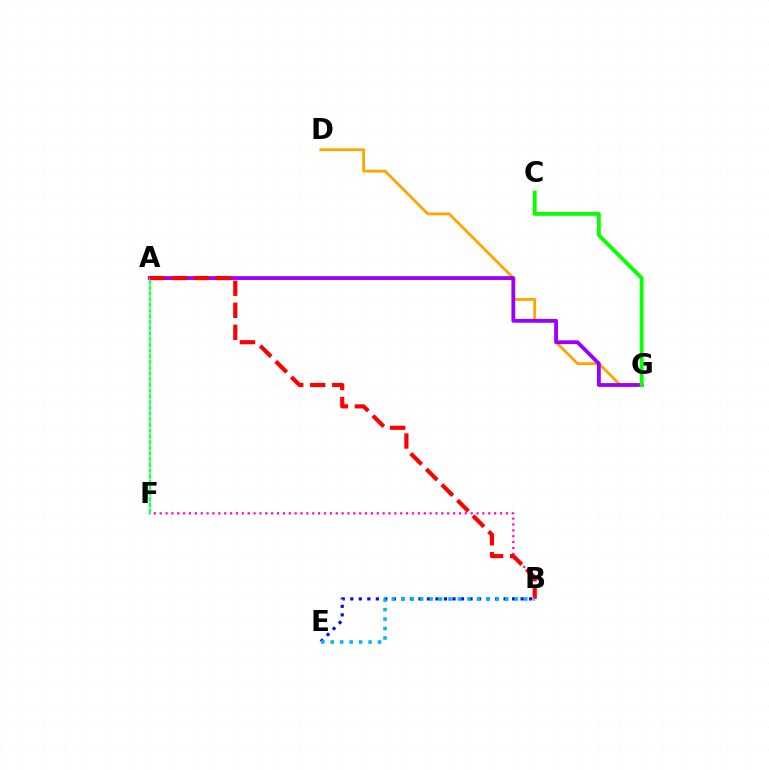{('D', 'G'): [{'color': '#ffa500', 'line_style': 'solid', 'thickness': 2.04}], ('A', 'F'): [{'color': '#00ff9d', 'line_style': 'solid', 'thickness': 1.65}, {'color': '#b3ff00', 'line_style': 'dotted', 'thickness': 1.55}], ('B', 'F'): [{'color': '#ff00bd', 'line_style': 'dotted', 'thickness': 1.59}], ('B', 'E'): [{'color': '#0010ff', 'line_style': 'dotted', 'thickness': 2.31}, {'color': '#00b5ff', 'line_style': 'dotted', 'thickness': 2.57}], ('A', 'G'): [{'color': '#9b00ff', 'line_style': 'solid', 'thickness': 2.74}], ('A', 'B'): [{'color': '#ff0000', 'line_style': 'dashed', 'thickness': 2.99}], ('C', 'G'): [{'color': '#08ff00', 'line_style': 'solid', 'thickness': 2.76}]}